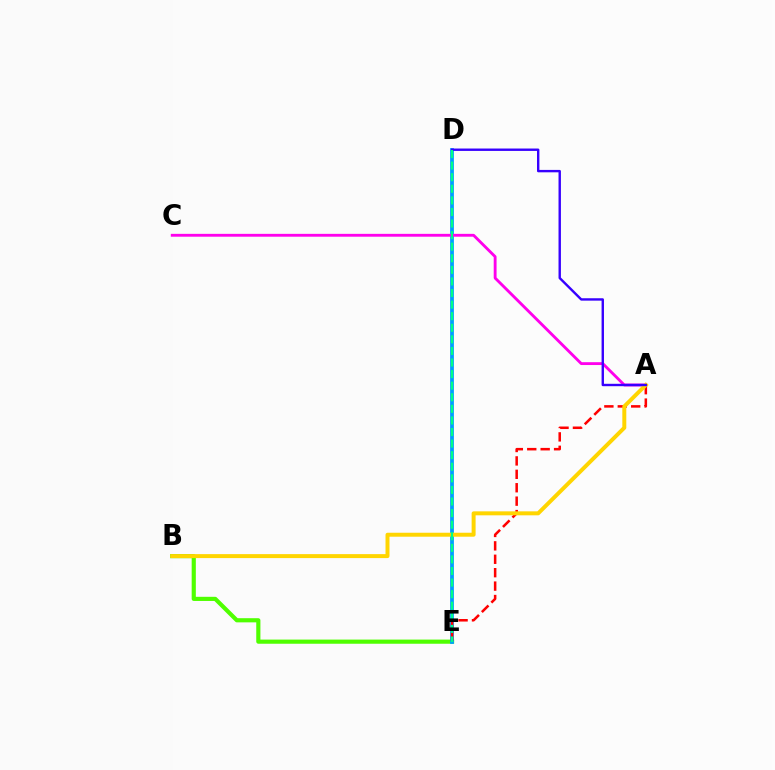{('B', 'E'): [{'color': '#4fff00', 'line_style': 'solid', 'thickness': 2.99}], ('D', 'E'): [{'color': '#009eff', 'line_style': 'solid', 'thickness': 2.71}, {'color': '#00ff86', 'line_style': 'dashed', 'thickness': 1.57}], ('A', 'C'): [{'color': '#ff00ed', 'line_style': 'solid', 'thickness': 2.05}], ('A', 'E'): [{'color': '#ff0000', 'line_style': 'dashed', 'thickness': 1.82}], ('A', 'B'): [{'color': '#ffd500', 'line_style': 'solid', 'thickness': 2.86}], ('A', 'D'): [{'color': '#3700ff', 'line_style': 'solid', 'thickness': 1.73}]}